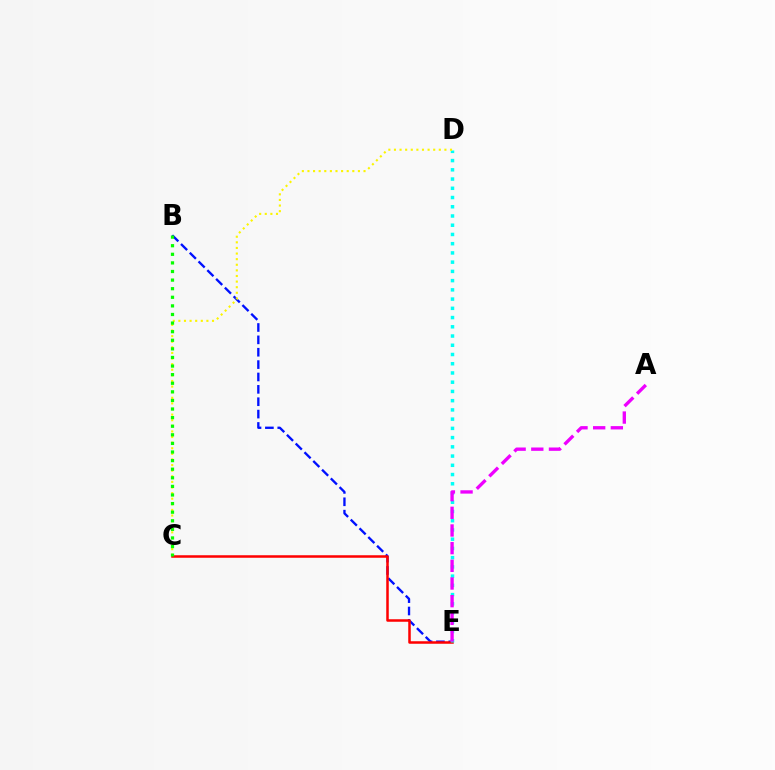{('B', 'E'): [{'color': '#0010ff', 'line_style': 'dashed', 'thickness': 1.68}], ('C', 'E'): [{'color': '#ff0000', 'line_style': 'solid', 'thickness': 1.81}], ('D', 'E'): [{'color': '#00fff6', 'line_style': 'dotted', 'thickness': 2.51}], ('C', 'D'): [{'color': '#fcf500', 'line_style': 'dotted', 'thickness': 1.52}], ('B', 'C'): [{'color': '#08ff00', 'line_style': 'dotted', 'thickness': 2.34}], ('A', 'E'): [{'color': '#ee00ff', 'line_style': 'dashed', 'thickness': 2.4}]}